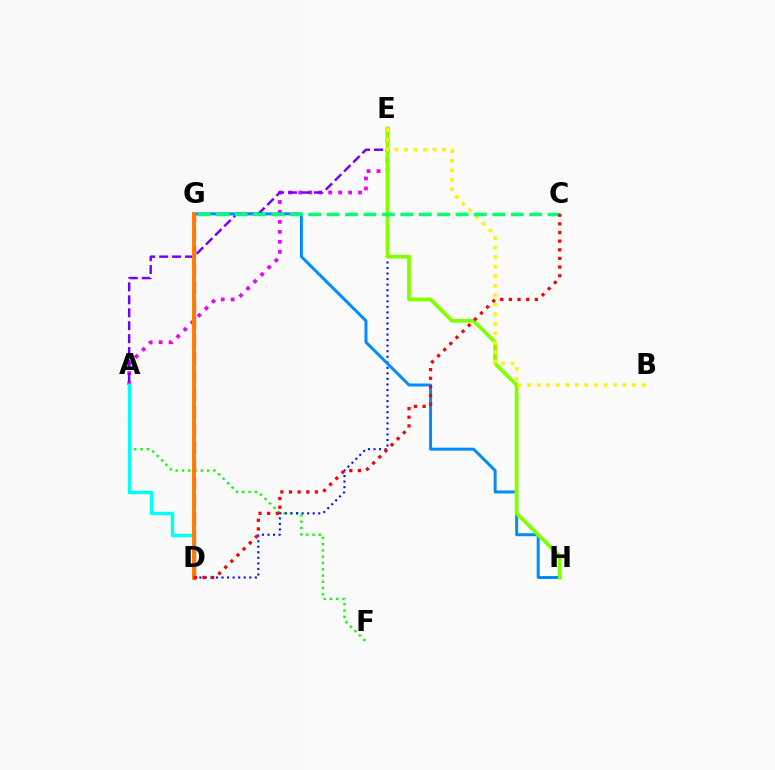{('A', 'F'): [{'color': '#08ff00', 'line_style': 'dotted', 'thickness': 1.71}], ('D', 'E'): [{'color': '#0010ff', 'line_style': 'dotted', 'thickness': 1.51}], ('A', 'E'): [{'color': '#ee00ff', 'line_style': 'dotted', 'thickness': 2.71}, {'color': '#7200ff', 'line_style': 'dashed', 'thickness': 1.76}], ('G', 'H'): [{'color': '#008cff', 'line_style': 'solid', 'thickness': 2.15}], ('D', 'G'): [{'color': '#ff0094', 'line_style': 'dashed', 'thickness': 2.41}, {'color': '#ff7c00', 'line_style': 'solid', 'thickness': 2.82}], ('E', 'H'): [{'color': '#84ff00', 'line_style': 'solid', 'thickness': 2.73}], ('A', 'D'): [{'color': '#00fff6', 'line_style': 'solid', 'thickness': 2.49}], ('B', 'E'): [{'color': '#fcf500', 'line_style': 'dotted', 'thickness': 2.59}], ('C', 'G'): [{'color': '#00ff74', 'line_style': 'dashed', 'thickness': 2.5}], ('C', 'D'): [{'color': '#ff0000', 'line_style': 'dotted', 'thickness': 2.35}]}